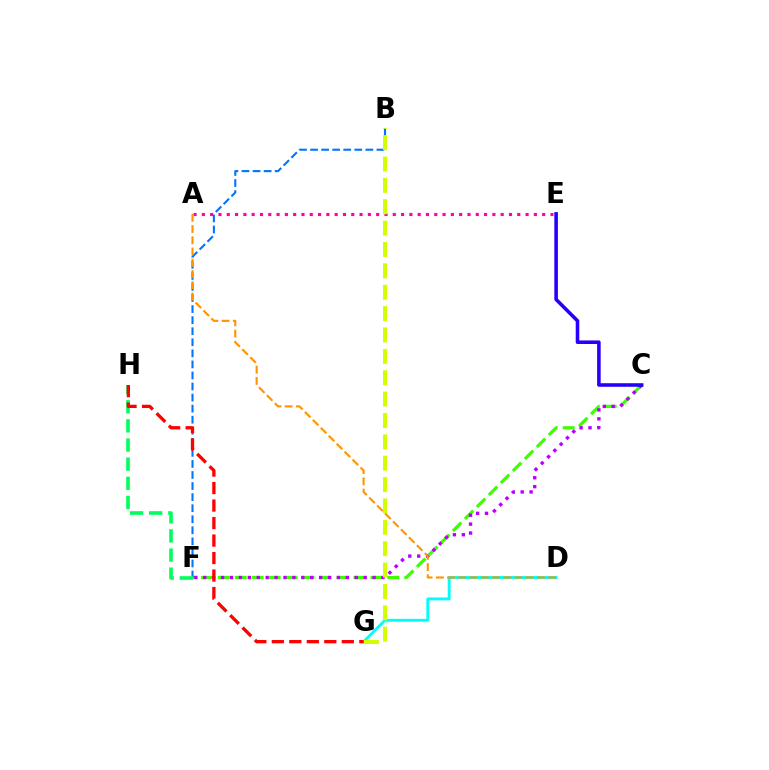{('C', 'F'): [{'color': '#3dff00', 'line_style': 'dashed', 'thickness': 2.3}, {'color': '#b900ff', 'line_style': 'dotted', 'thickness': 2.42}], ('D', 'G'): [{'color': '#00fff6', 'line_style': 'solid', 'thickness': 2.07}], ('C', 'E'): [{'color': '#2500ff', 'line_style': 'solid', 'thickness': 2.57}], ('B', 'F'): [{'color': '#0074ff', 'line_style': 'dashed', 'thickness': 1.5}], ('A', 'E'): [{'color': '#ff00ac', 'line_style': 'dotted', 'thickness': 2.26}], ('B', 'G'): [{'color': '#d1ff00', 'line_style': 'dashed', 'thickness': 2.9}], ('F', 'H'): [{'color': '#00ff5c', 'line_style': 'dashed', 'thickness': 2.6}], ('G', 'H'): [{'color': '#ff0000', 'line_style': 'dashed', 'thickness': 2.38}], ('A', 'D'): [{'color': '#ff9400', 'line_style': 'dashed', 'thickness': 1.53}]}